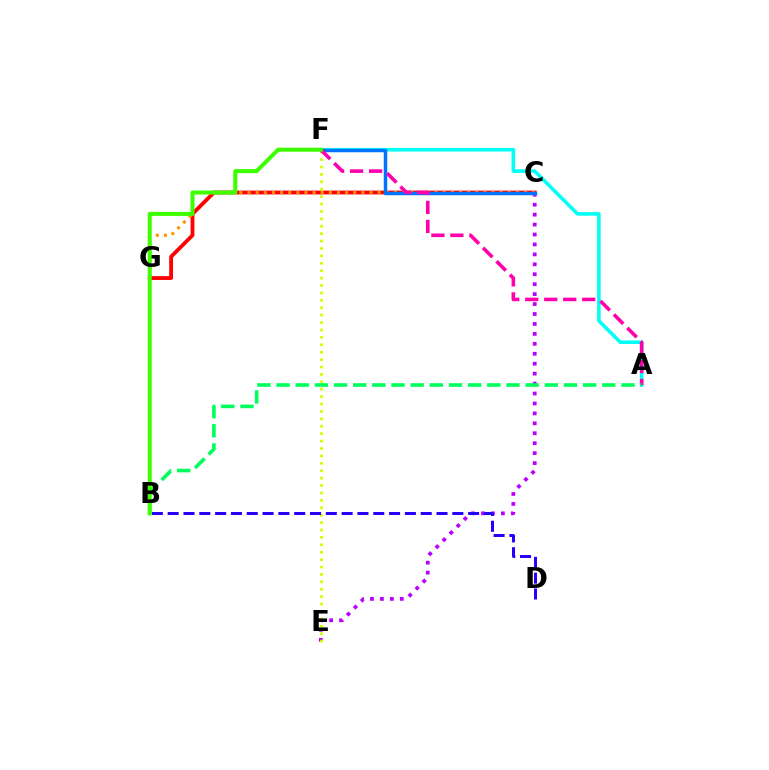{('C', 'E'): [{'color': '#b900ff', 'line_style': 'dotted', 'thickness': 2.7}], ('C', 'G'): [{'color': '#ff0000', 'line_style': 'solid', 'thickness': 2.75}, {'color': '#ff9400', 'line_style': 'dotted', 'thickness': 2.21}], ('E', 'F'): [{'color': '#d1ff00', 'line_style': 'dotted', 'thickness': 2.01}], ('A', 'F'): [{'color': '#00fff6', 'line_style': 'solid', 'thickness': 2.58}, {'color': '#ff00ac', 'line_style': 'dashed', 'thickness': 2.58}], ('C', 'F'): [{'color': '#0074ff', 'line_style': 'solid', 'thickness': 2.51}], ('B', 'D'): [{'color': '#2500ff', 'line_style': 'dashed', 'thickness': 2.15}], ('A', 'B'): [{'color': '#00ff5c', 'line_style': 'dashed', 'thickness': 2.6}], ('B', 'F'): [{'color': '#3dff00', 'line_style': 'solid', 'thickness': 2.91}]}